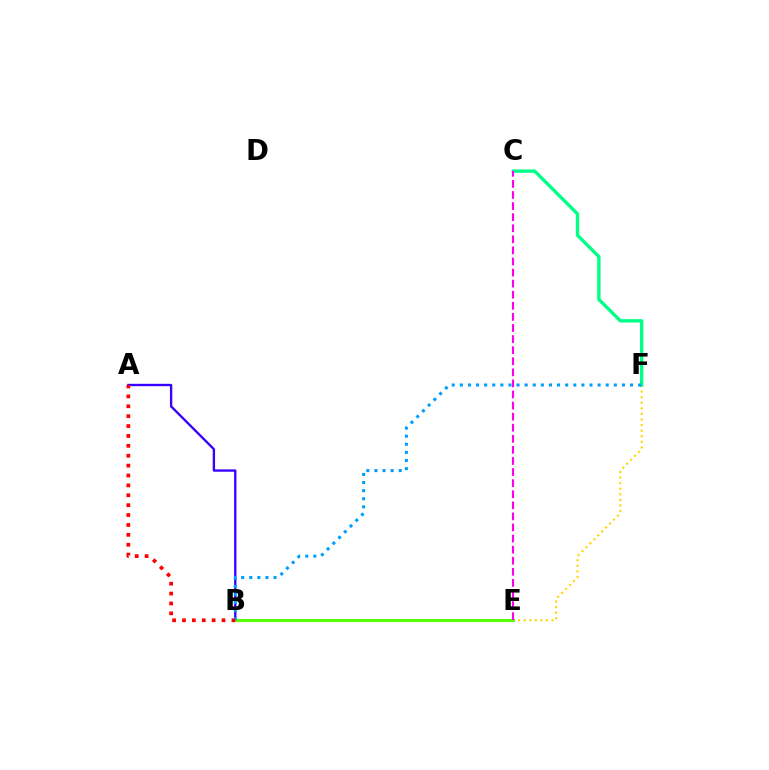{('B', 'F'): [{'color': '#ffd500', 'line_style': 'dotted', 'thickness': 1.52}, {'color': '#009eff', 'line_style': 'dotted', 'thickness': 2.2}], ('A', 'B'): [{'color': '#3700ff', 'line_style': 'solid', 'thickness': 1.69}, {'color': '#ff0000', 'line_style': 'dotted', 'thickness': 2.69}], ('C', 'F'): [{'color': '#00ff86', 'line_style': 'solid', 'thickness': 2.41}], ('B', 'E'): [{'color': '#4fff00', 'line_style': 'solid', 'thickness': 2.07}], ('C', 'E'): [{'color': '#ff00ed', 'line_style': 'dashed', 'thickness': 1.51}]}